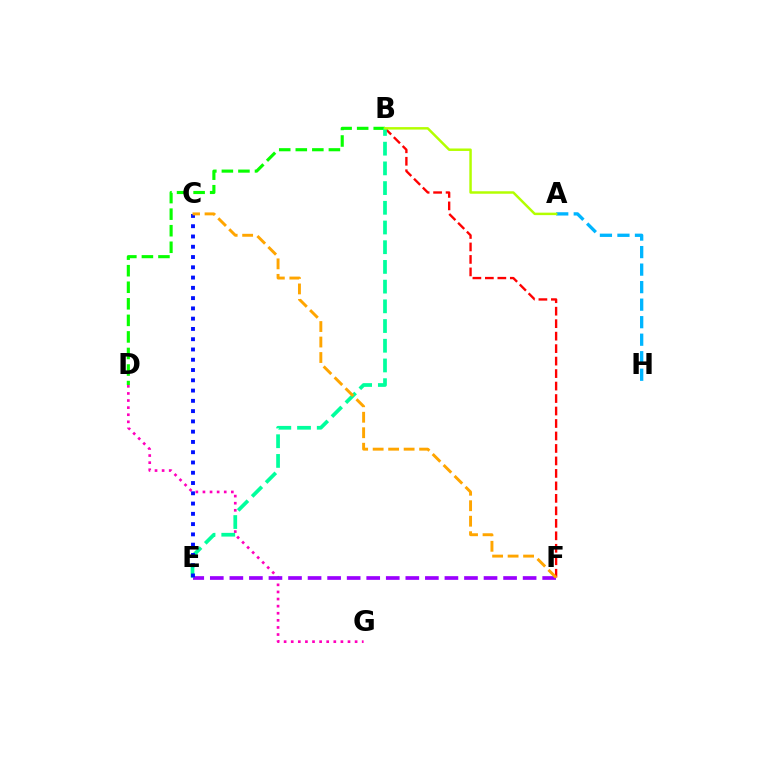{('D', 'G'): [{'color': '#ff00bd', 'line_style': 'dotted', 'thickness': 1.93}], ('A', 'H'): [{'color': '#00b5ff', 'line_style': 'dashed', 'thickness': 2.38}], ('B', 'F'): [{'color': '#ff0000', 'line_style': 'dashed', 'thickness': 1.7}], ('B', 'D'): [{'color': '#08ff00', 'line_style': 'dashed', 'thickness': 2.25}], ('E', 'F'): [{'color': '#9b00ff', 'line_style': 'dashed', 'thickness': 2.66}], ('B', 'E'): [{'color': '#00ff9d', 'line_style': 'dashed', 'thickness': 2.68}], ('C', 'E'): [{'color': '#0010ff', 'line_style': 'dotted', 'thickness': 2.79}], ('C', 'F'): [{'color': '#ffa500', 'line_style': 'dashed', 'thickness': 2.1}], ('A', 'B'): [{'color': '#b3ff00', 'line_style': 'solid', 'thickness': 1.78}]}